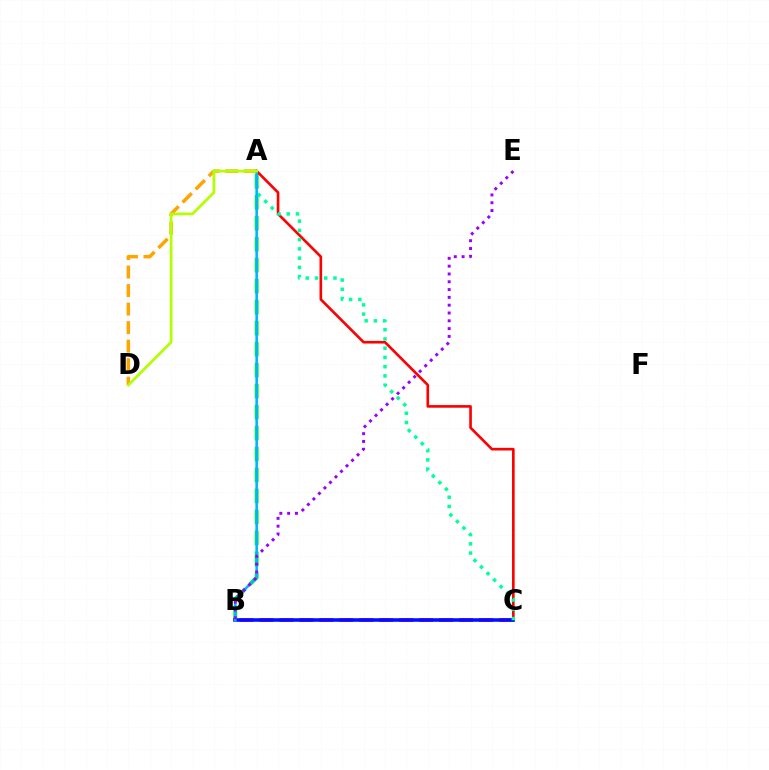{('B', 'C'): [{'color': '#ff00bd', 'line_style': 'dashed', 'thickness': 2.71}, {'color': '#0010ff', 'line_style': 'solid', 'thickness': 2.56}], ('A', 'D'): [{'color': '#ffa500', 'line_style': 'dashed', 'thickness': 2.52}, {'color': '#b3ff00', 'line_style': 'solid', 'thickness': 1.96}], ('A', 'B'): [{'color': '#08ff00', 'line_style': 'dashed', 'thickness': 2.85}, {'color': '#00b5ff', 'line_style': 'solid', 'thickness': 1.87}], ('A', 'C'): [{'color': '#ff0000', 'line_style': 'solid', 'thickness': 1.9}, {'color': '#00ff9d', 'line_style': 'dotted', 'thickness': 2.51}], ('B', 'E'): [{'color': '#9b00ff', 'line_style': 'dotted', 'thickness': 2.12}]}